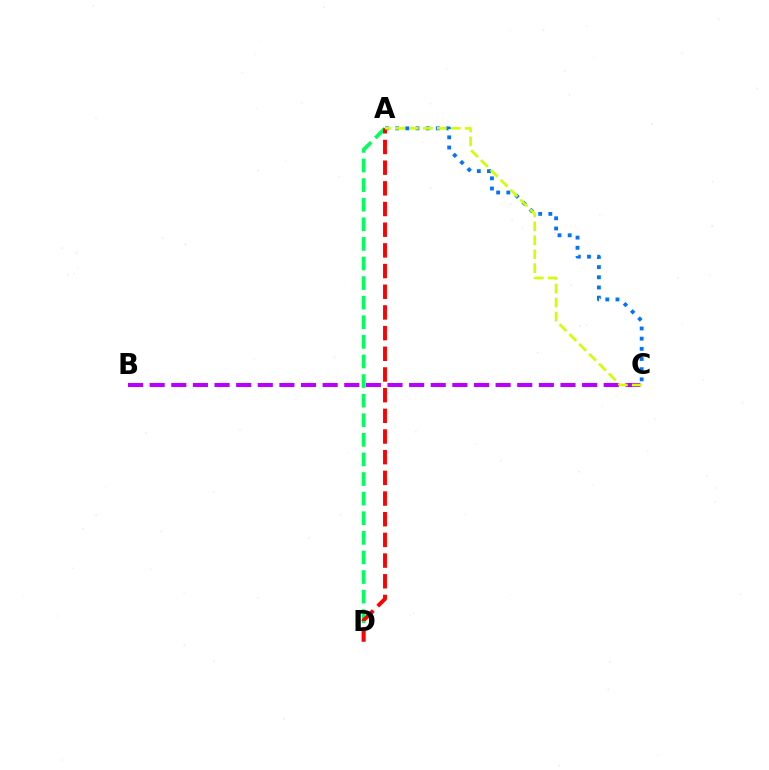{('A', 'C'): [{'color': '#0074ff', 'line_style': 'dotted', 'thickness': 2.77}, {'color': '#d1ff00', 'line_style': 'dashed', 'thickness': 1.89}], ('A', 'D'): [{'color': '#00ff5c', 'line_style': 'dashed', 'thickness': 2.66}, {'color': '#ff0000', 'line_style': 'dashed', 'thickness': 2.81}], ('B', 'C'): [{'color': '#b900ff', 'line_style': 'dashed', 'thickness': 2.94}]}